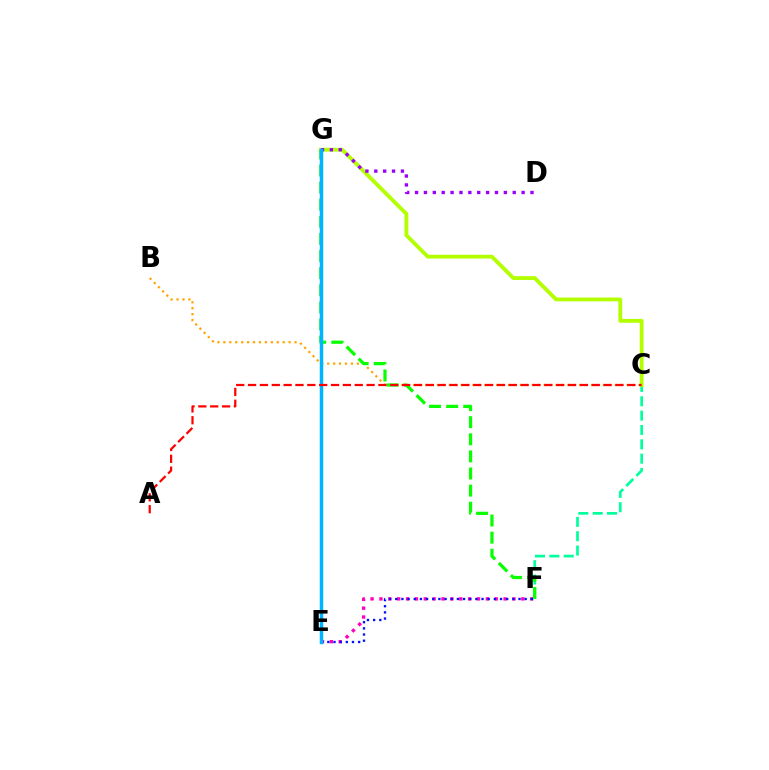{('E', 'F'): [{'color': '#ff00bd', 'line_style': 'dotted', 'thickness': 2.41}, {'color': '#0010ff', 'line_style': 'dotted', 'thickness': 1.67}], ('C', 'F'): [{'color': '#00ff9d', 'line_style': 'dashed', 'thickness': 1.95}], ('C', 'G'): [{'color': '#b3ff00', 'line_style': 'solid', 'thickness': 2.75}], ('B', 'C'): [{'color': '#ffa500', 'line_style': 'dotted', 'thickness': 1.61}], ('F', 'G'): [{'color': '#08ff00', 'line_style': 'dashed', 'thickness': 2.32}], ('D', 'G'): [{'color': '#9b00ff', 'line_style': 'dotted', 'thickness': 2.41}], ('E', 'G'): [{'color': '#00b5ff', 'line_style': 'solid', 'thickness': 2.52}], ('A', 'C'): [{'color': '#ff0000', 'line_style': 'dashed', 'thickness': 1.61}]}